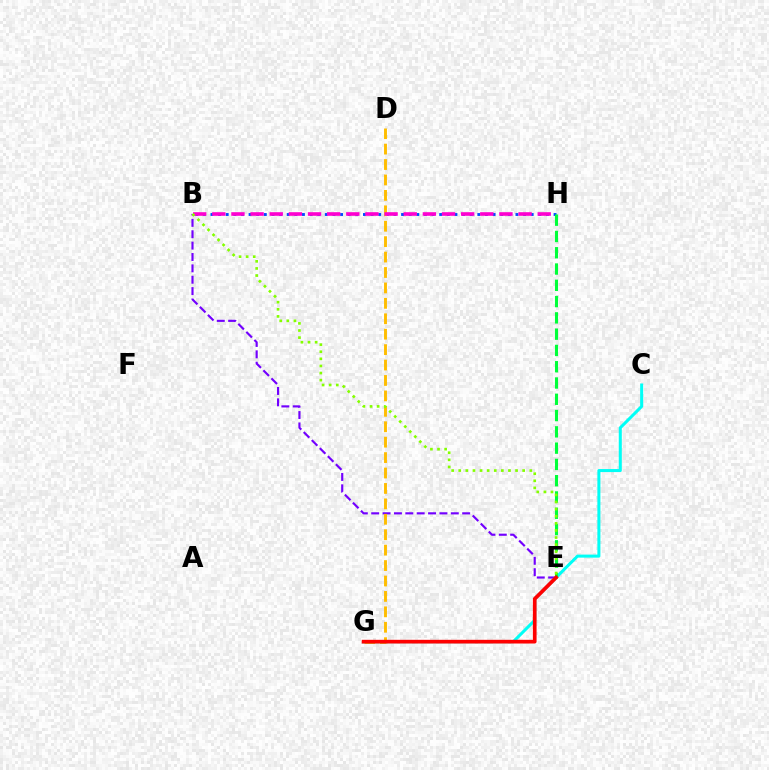{('B', 'H'): [{'color': '#004bff', 'line_style': 'dotted', 'thickness': 2.07}, {'color': '#ff00cf', 'line_style': 'dashed', 'thickness': 2.6}], ('B', 'E'): [{'color': '#7200ff', 'line_style': 'dashed', 'thickness': 1.54}, {'color': '#84ff00', 'line_style': 'dotted', 'thickness': 1.93}], ('D', 'G'): [{'color': '#ffbd00', 'line_style': 'dashed', 'thickness': 2.1}], ('C', 'G'): [{'color': '#00fff6', 'line_style': 'solid', 'thickness': 2.19}], ('E', 'H'): [{'color': '#00ff39', 'line_style': 'dashed', 'thickness': 2.21}], ('E', 'G'): [{'color': '#ff0000', 'line_style': 'solid', 'thickness': 2.66}]}